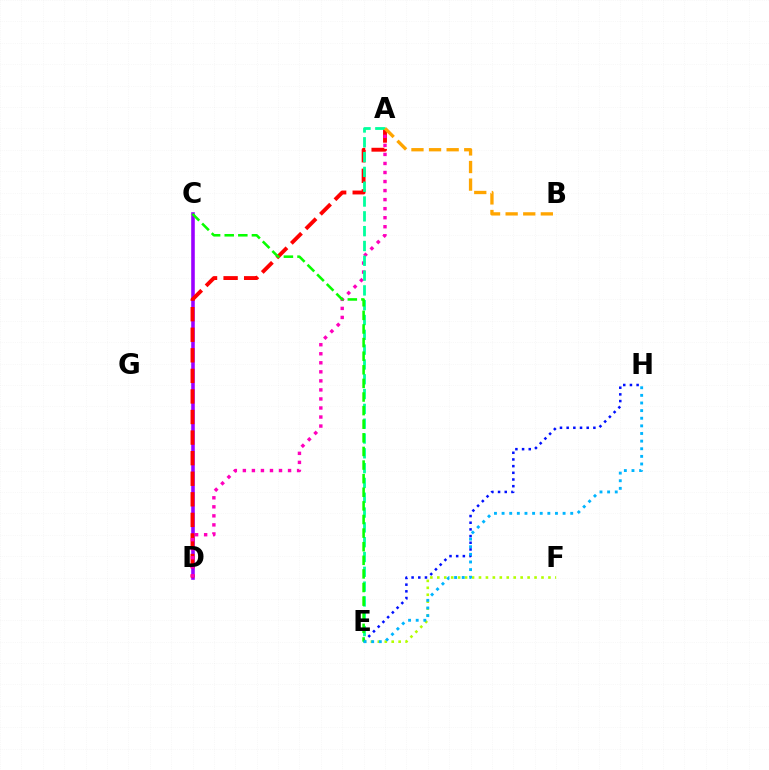{('E', 'H'): [{'color': '#0010ff', 'line_style': 'dotted', 'thickness': 1.81}, {'color': '#00b5ff', 'line_style': 'dotted', 'thickness': 2.07}], ('C', 'D'): [{'color': '#9b00ff', 'line_style': 'solid', 'thickness': 2.58}], ('A', 'D'): [{'color': '#ff0000', 'line_style': 'dashed', 'thickness': 2.79}, {'color': '#ff00bd', 'line_style': 'dotted', 'thickness': 2.46}], ('E', 'F'): [{'color': '#b3ff00', 'line_style': 'dotted', 'thickness': 1.89}], ('A', 'E'): [{'color': '#00ff9d', 'line_style': 'dashed', 'thickness': 2.01}], ('C', 'E'): [{'color': '#08ff00', 'line_style': 'dashed', 'thickness': 1.85}], ('A', 'B'): [{'color': '#ffa500', 'line_style': 'dashed', 'thickness': 2.39}]}